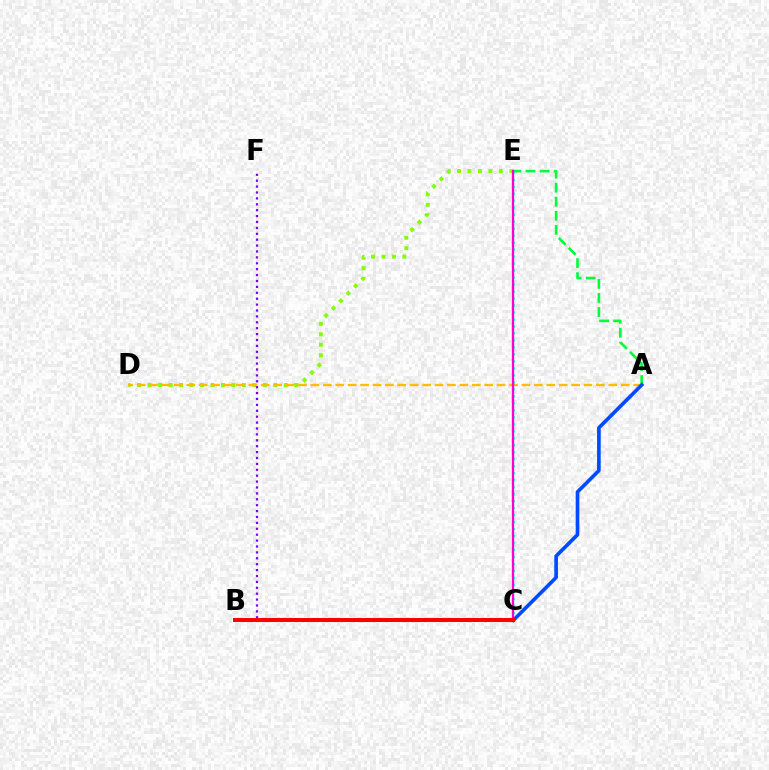{('C', 'E'): [{'color': '#00fff6', 'line_style': 'dotted', 'thickness': 1.9}, {'color': '#ff00cf', 'line_style': 'solid', 'thickness': 1.65}], ('A', 'E'): [{'color': '#00ff39', 'line_style': 'dashed', 'thickness': 1.91}], ('D', 'E'): [{'color': '#84ff00', 'line_style': 'dotted', 'thickness': 2.84}], ('B', 'F'): [{'color': '#7200ff', 'line_style': 'dotted', 'thickness': 1.6}], ('A', 'D'): [{'color': '#ffbd00', 'line_style': 'dashed', 'thickness': 1.69}], ('A', 'C'): [{'color': '#004bff', 'line_style': 'solid', 'thickness': 2.62}], ('B', 'C'): [{'color': '#ff0000', 'line_style': 'solid', 'thickness': 2.86}]}